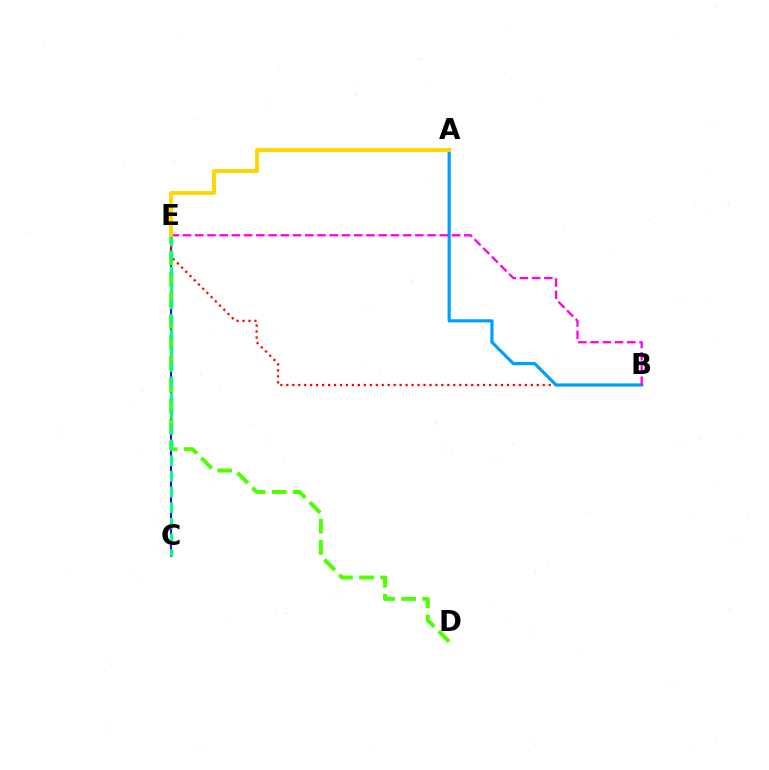{('C', 'E'): [{'color': '#3700ff', 'line_style': 'solid', 'thickness': 1.5}, {'color': '#00ff86', 'line_style': 'dashed', 'thickness': 2.13}], ('B', 'E'): [{'color': '#ff0000', 'line_style': 'dotted', 'thickness': 1.62}, {'color': '#ff00ed', 'line_style': 'dashed', 'thickness': 1.66}], ('D', 'E'): [{'color': '#4fff00', 'line_style': 'dashed', 'thickness': 2.87}], ('A', 'B'): [{'color': '#009eff', 'line_style': 'solid', 'thickness': 2.28}], ('A', 'E'): [{'color': '#ffd500', 'line_style': 'solid', 'thickness': 2.81}]}